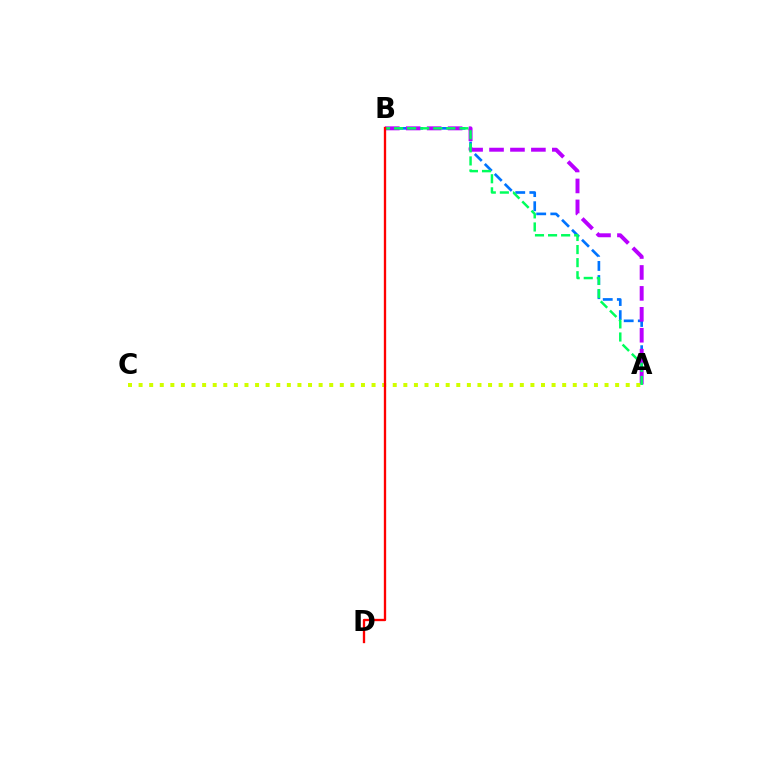{('A', 'B'): [{'color': '#0074ff', 'line_style': 'dashed', 'thickness': 1.92}, {'color': '#b900ff', 'line_style': 'dashed', 'thickness': 2.84}, {'color': '#00ff5c', 'line_style': 'dashed', 'thickness': 1.78}], ('A', 'C'): [{'color': '#d1ff00', 'line_style': 'dotted', 'thickness': 2.88}], ('B', 'D'): [{'color': '#ff0000', 'line_style': 'solid', 'thickness': 1.68}]}